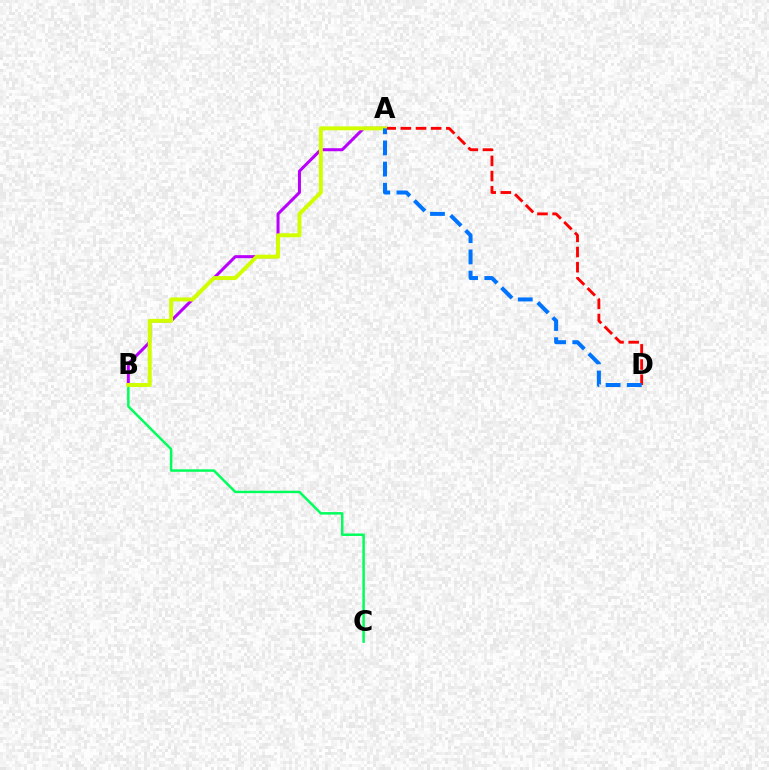{('A', 'B'): [{'color': '#b900ff', 'line_style': 'solid', 'thickness': 2.18}, {'color': '#d1ff00', 'line_style': 'solid', 'thickness': 2.85}], ('B', 'C'): [{'color': '#00ff5c', 'line_style': 'solid', 'thickness': 1.79}], ('A', 'D'): [{'color': '#ff0000', 'line_style': 'dashed', 'thickness': 2.06}, {'color': '#0074ff', 'line_style': 'dashed', 'thickness': 2.88}]}